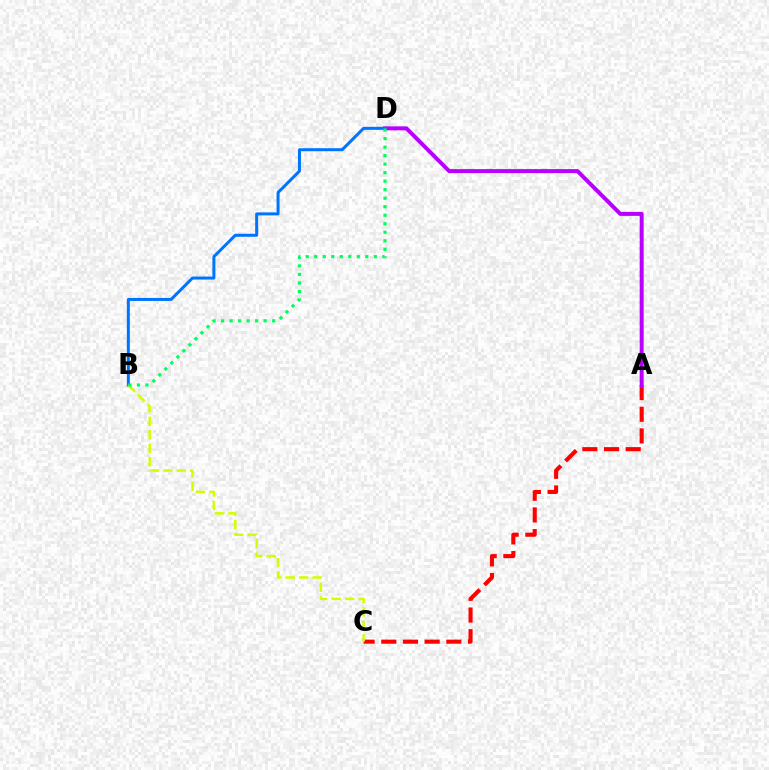{('A', 'C'): [{'color': '#ff0000', 'line_style': 'dashed', 'thickness': 2.94}], ('A', 'D'): [{'color': '#b900ff', 'line_style': 'solid', 'thickness': 2.87}], ('B', 'D'): [{'color': '#0074ff', 'line_style': 'solid', 'thickness': 2.16}, {'color': '#00ff5c', 'line_style': 'dotted', 'thickness': 2.31}], ('B', 'C'): [{'color': '#d1ff00', 'line_style': 'dashed', 'thickness': 1.83}]}